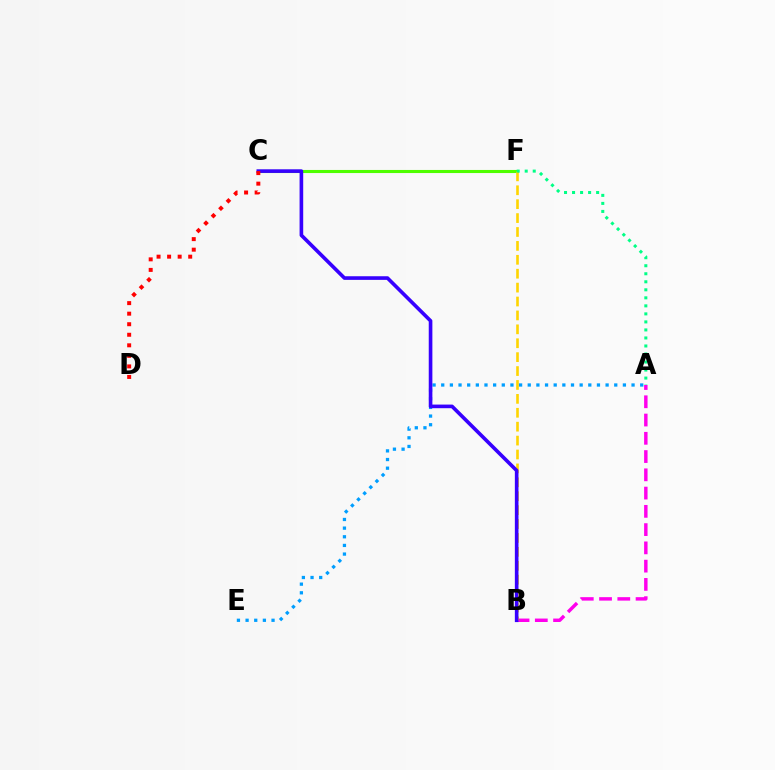{('A', 'B'): [{'color': '#ff00ed', 'line_style': 'dashed', 'thickness': 2.48}], ('C', 'F'): [{'color': '#4fff00', 'line_style': 'solid', 'thickness': 2.23}], ('B', 'F'): [{'color': '#ffd500', 'line_style': 'dashed', 'thickness': 1.89}], ('A', 'E'): [{'color': '#009eff', 'line_style': 'dotted', 'thickness': 2.35}], ('A', 'F'): [{'color': '#00ff86', 'line_style': 'dotted', 'thickness': 2.18}], ('B', 'C'): [{'color': '#3700ff', 'line_style': 'solid', 'thickness': 2.61}], ('C', 'D'): [{'color': '#ff0000', 'line_style': 'dotted', 'thickness': 2.87}]}